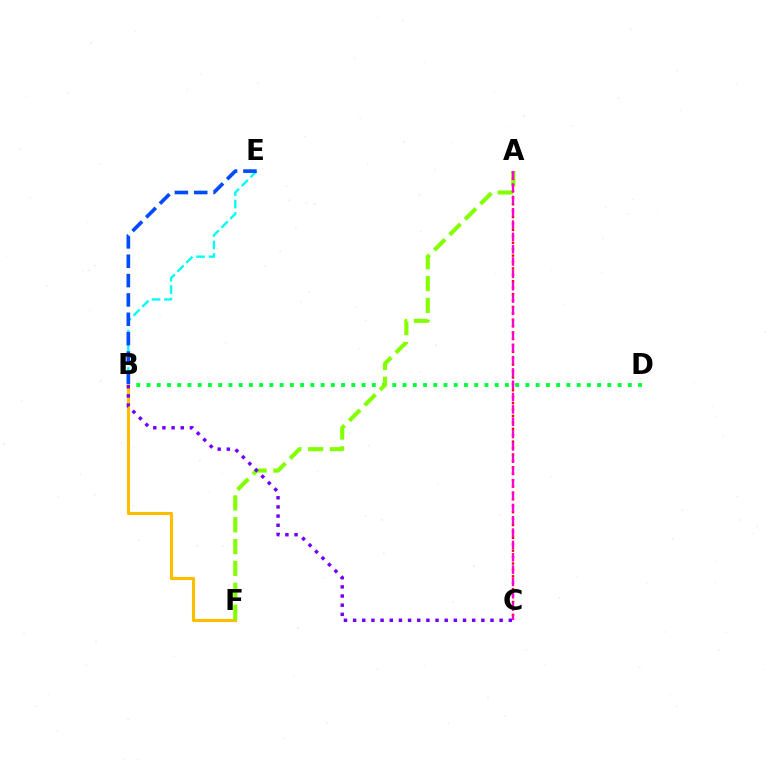{('B', 'D'): [{'color': '#00ff39', 'line_style': 'dotted', 'thickness': 2.78}], ('B', 'E'): [{'color': '#00fff6', 'line_style': 'dashed', 'thickness': 1.69}, {'color': '#004bff', 'line_style': 'dashed', 'thickness': 2.63}], ('B', 'F'): [{'color': '#ffbd00', 'line_style': 'solid', 'thickness': 2.24}], ('A', 'F'): [{'color': '#84ff00', 'line_style': 'dashed', 'thickness': 2.97}], ('A', 'C'): [{'color': '#ff0000', 'line_style': 'dotted', 'thickness': 1.74}, {'color': '#ff00cf', 'line_style': 'dashed', 'thickness': 1.67}], ('B', 'C'): [{'color': '#7200ff', 'line_style': 'dotted', 'thickness': 2.49}]}